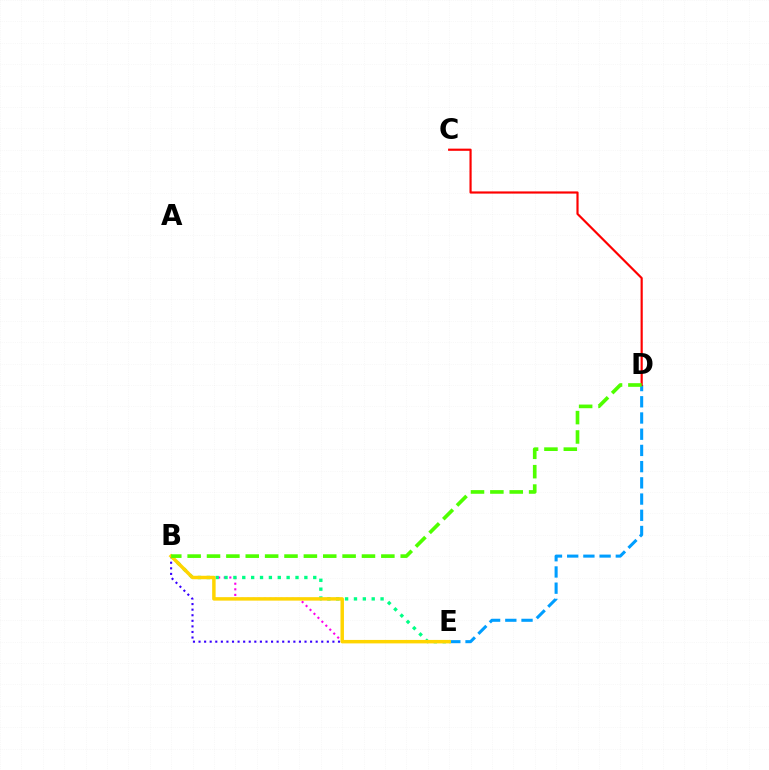{('B', 'E'): [{'color': '#ff00ed', 'line_style': 'dotted', 'thickness': 1.52}, {'color': '#00ff86', 'line_style': 'dotted', 'thickness': 2.41}, {'color': '#3700ff', 'line_style': 'dotted', 'thickness': 1.52}, {'color': '#ffd500', 'line_style': 'solid', 'thickness': 2.49}], ('D', 'E'): [{'color': '#009eff', 'line_style': 'dashed', 'thickness': 2.2}], ('C', 'D'): [{'color': '#ff0000', 'line_style': 'solid', 'thickness': 1.57}], ('B', 'D'): [{'color': '#4fff00', 'line_style': 'dashed', 'thickness': 2.63}]}